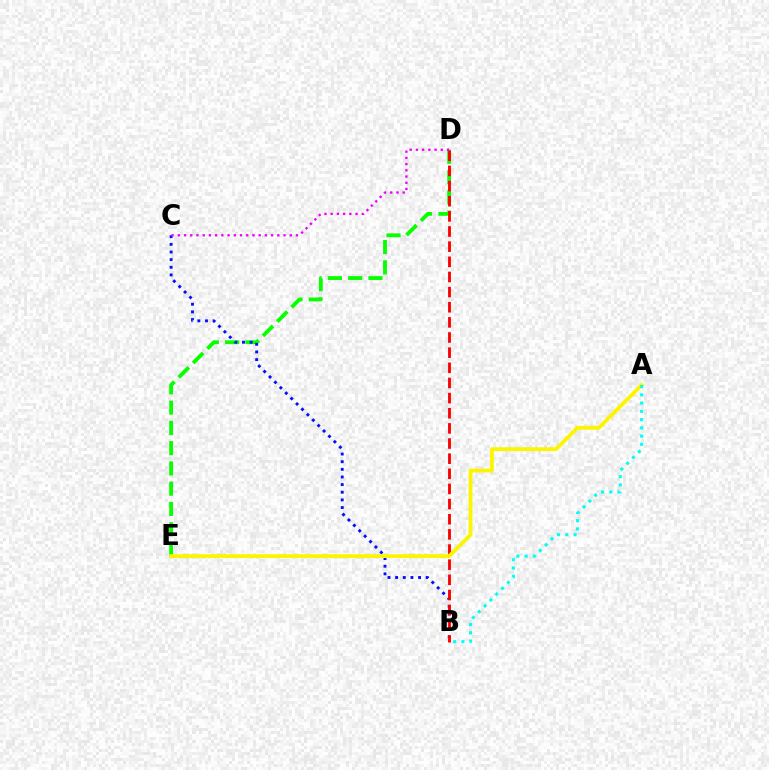{('D', 'E'): [{'color': '#08ff00', 'line_style': 'dashed', 'thickness': 2.75}], ('B', 'C'): [{'color': '#0010ff', 'line_style': 'dotted', 'thickness': 2.08}], ('B', 'D'): [{'color': '#ff0000', 'line_style': 'dashed', 'thickness': 2.06}], ('A', 'E'): [{'color': '#fcf500', 'line_style': 'solid', 'thickness': 2.74}], ('A', 'B'): [{'color': '#00fff6', 'line_style': 'dotted', 'thickness': 2.24}], ('C', 'D'): [{'color': '#ee00ff', 'line_style': 'dotted', 'thickness': 1.69}]}